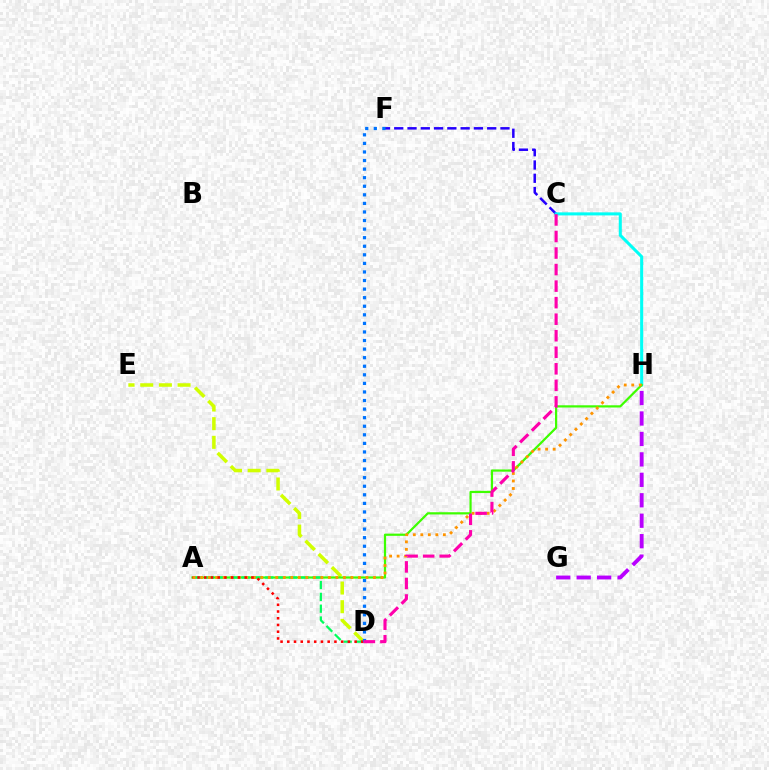{('C', 'F'): [{'color': '#2500ff', 'line_style': 'dashed', 'thickness': 1.8}], ('C', 'H'): [{'color': '#00fff6', 'line_style': 'solid', 'thickness': 2.19}], ('D', 'E'): [{'color': '#d1ff00', 'line_style': 'dashed', 'thickness': 2.53}], ('A', 'H'): [{'color': '#3dff00', 'line_style': 'solid', 'thickness': 1.6}, {'color': '#ff9400', 'line_style': 'dotted', 'thickness': 2.04}], ('A', 'D'): [{'color': '#00ff5c', 'line_style': 'dashed', 'thickness': 1.61}, {'color': '#ff0000', 'line_style': 'dotted', 'thickness': 1.83}], ('G', 'H'): [{'color': '#b900ff', 'line_style': 'dashed', 'thickness': 2.78}], ('D', 'F'): [{'color': '#0074ff', 'line_style': 'dotted', 'thickness': 2.33}], ('C', 'D'): [{'color': '#ff00ac', 'line_style': 'dashed', 'thickness': 2.25}]}